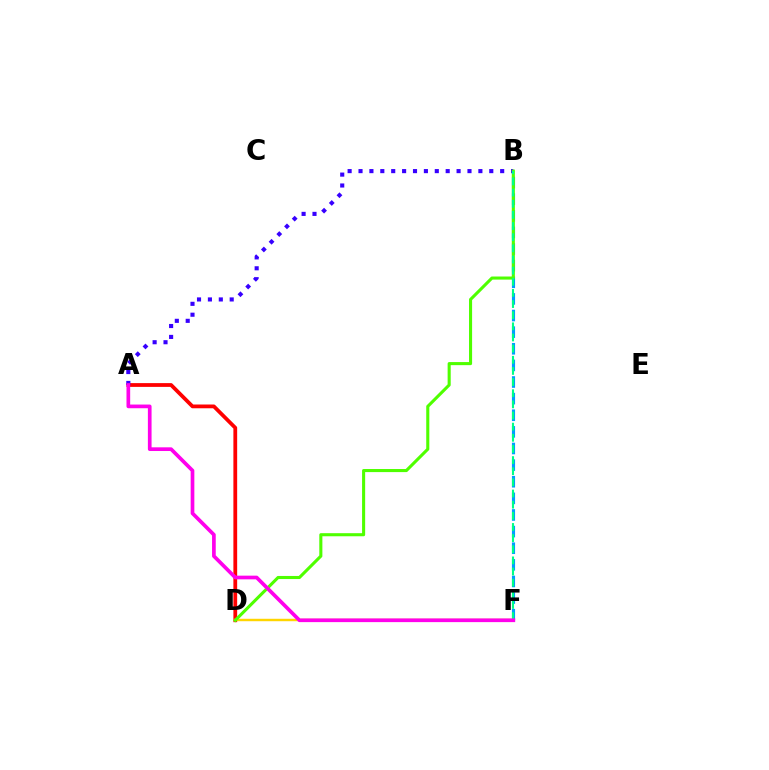{('A', 'D'): [{'color': '#ff0000', 'line_style': 'solid', 'thickness': 2.72}], ('B', 'F'): [{'color': '#009eff', 'line_style': 'dashed', 'thickness': 2.26}, {'color': '#00ff86', 'line_style': 'dashed', 'thickness': 1.51}], ('A', 'B'): [{'color': '#3700ff', 'line_style': 'dotted', 'thickness': 2.96}], ('D', 'F'): [{'color': '#ffd500', 'line_style': 'solid', 'thickness': 1.76}], ('B', 'D'): [{'color': '#4fff00', 'line_style': 'solid', 'thickness': 2.22}], ('A', 'F'): [{'color': '#ff00ed', 'line_style': 'solid', 'thickness': 2.65}]}